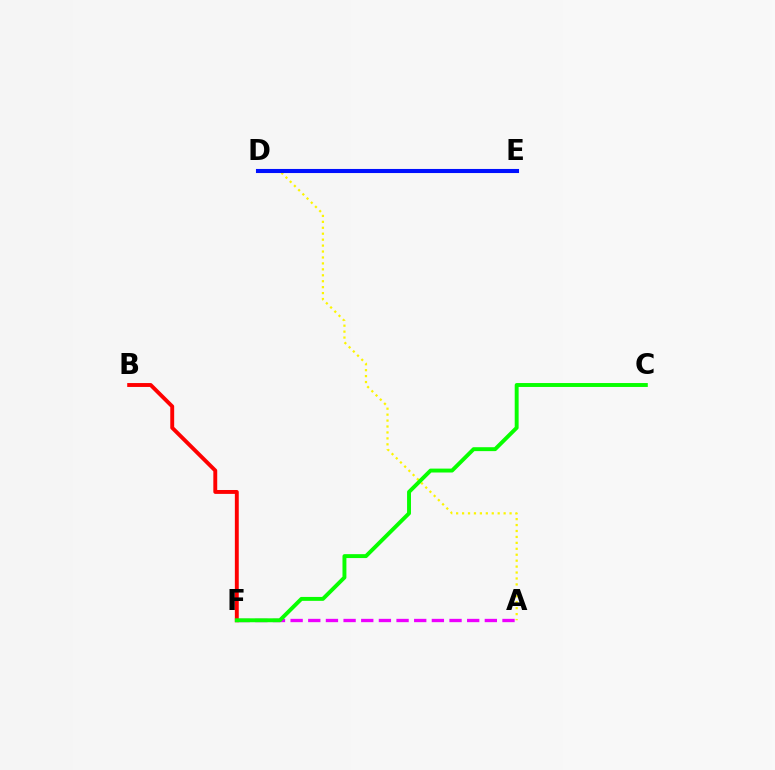{('B', 'F'): [{'color': '#ff0000', 'line_style': 'solid', 'thickness': 2.81}], ('A', 'D'): [{'color': '#fcf500', 'line_style': 'dotted', 'thickness': 1.61}], ('A', 'F'): [{'color': '#ee00ff', 'line_style': 'dashed', 'thickness': 2.4}], ('D', 'E'): [{'color': '#00fff6', 'line_style': 'dotted', 'thickness': 2.8}, {'color': '#0010ff', 'line_style': 'solid', 'thickness': 2.93}], ('C', 'F'): [{'color': '#08ff00', 'line_style': 'solid', 'thickness': 2.82}]}